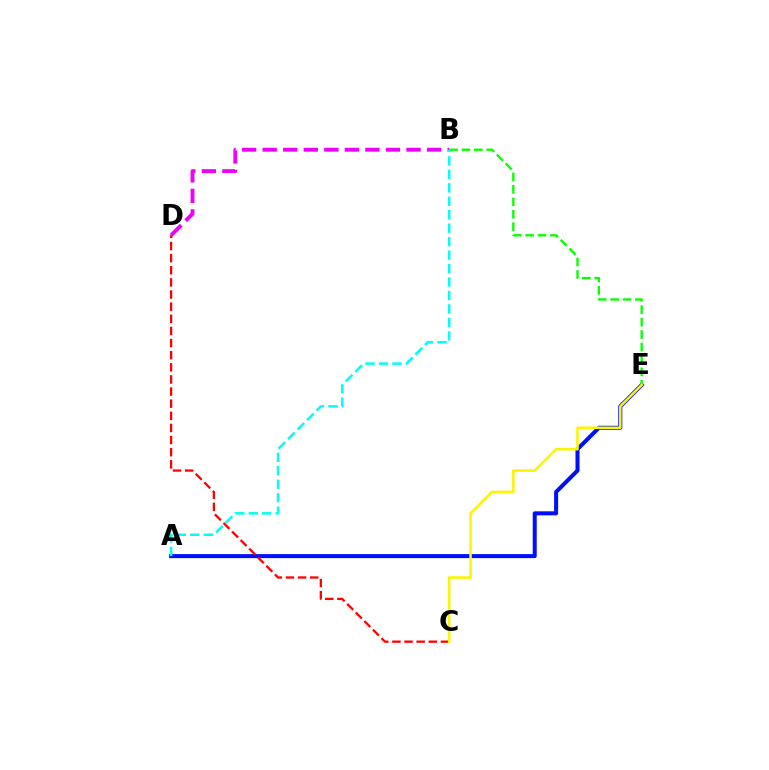{('A', 'E'): [{'color': '#0010ff', 'line_style': 'solid', 'thickness': 2.9}], ('B', 'E'): [{'color': '#08ff00', 'line_style': 'dashed', 'thickness': 1.69}], ('B', 'D'): [{'color': '#ee00ff', 'line_style': 'dashed', 'thickness': 2.79}], ('A', 'B'): [{'color': '#00fff6', 'line_style': 'dashed', 'thickness': 1.83}], ('C', 'D'): [{'color': '#ff0000', 'line_style': 'dashed', 'thickness': 1.65}], ('C', 'E'): [{'color': '#fcf500', 'line_style': 'solid', 'thickness': 1.85}]}